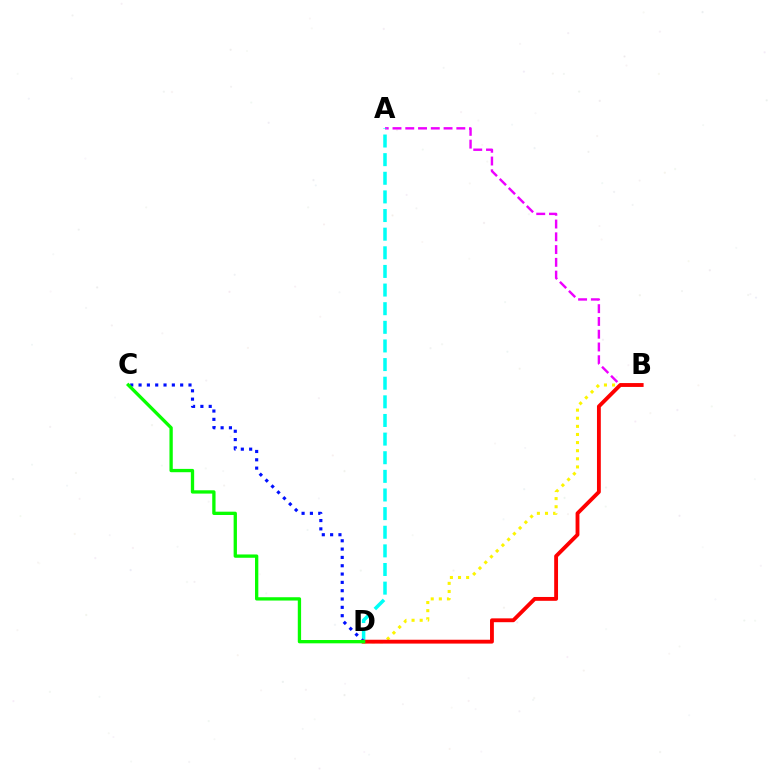{('A', 'B'): [{'color': '#ee00ff', 'line_style': 'dashed', 'thickness': 1.73}], ('B', 'D'): [{'color': '#fcf500', 'line_style': 'dotted', 'thickness': 2.2}, {'color': '#ff0000', 'line_style': 'solid', 'thickness': 2.77}], ('A', 'D'): [{'color': '#00fff6', 'line_style': 'dashed', 'thickness': 2.53}], ('C', 'D'): [{'color': '#0010ff', 'line_style': 'dotted', 'thickness': 2.26}, {'color': '#08ff00', 'line_style': 'solid', 'thickness': 2.38}]}